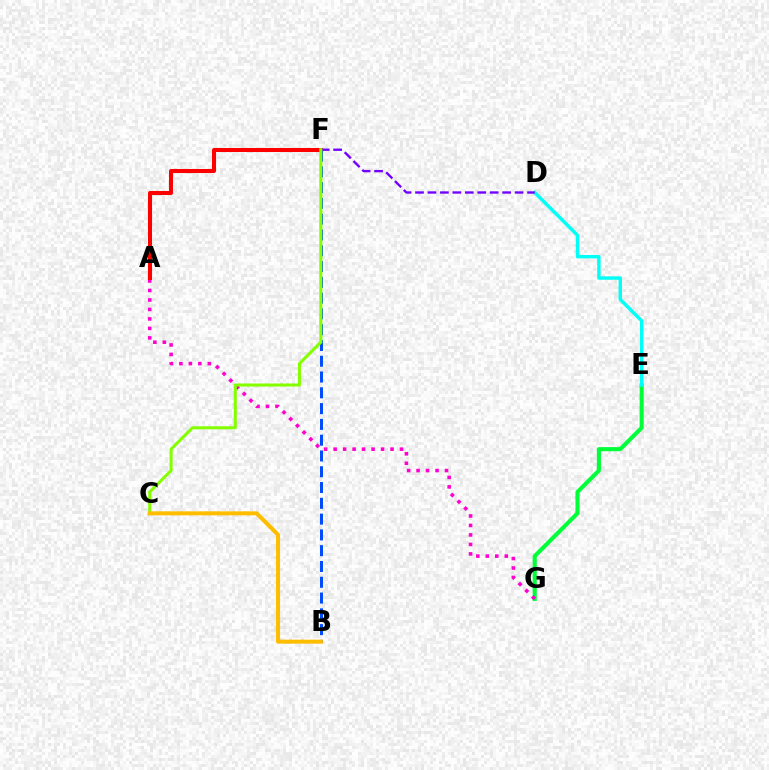{('E', 'G'): [{'color': '#00ff39', 'line_style': 'solid', 'thickness': 2.95}], ('A', 'G'): [{'color': '#ff00cf', 'line_style': 'dotted', 'thickness': 2.58}], ('D', 'E'): [{'color': '#00fff6', 'line_style': 'solid', 'thickness': 2.46}], ('A', 'F'): [{'color': '#ff0000', 'line_style': 'solid', 'thickness': 2.91}], ('B', 'F'): [{'color': '#004bff', 'line_style': 'dashed', 'thickness': 2.14}], ('D', 'F'): [{'color': '#7200ff', 'line_style': 'dashed', 'thickness': 1.69}], ('C', 'F'): [{'color': '#84ff00', 'line_style': 'solid', 'thickness': 2.19}], ('B', 'C'): [{'color': '#ffbd00', 'line_style': 'solid', 'thickness': 2.89}]}